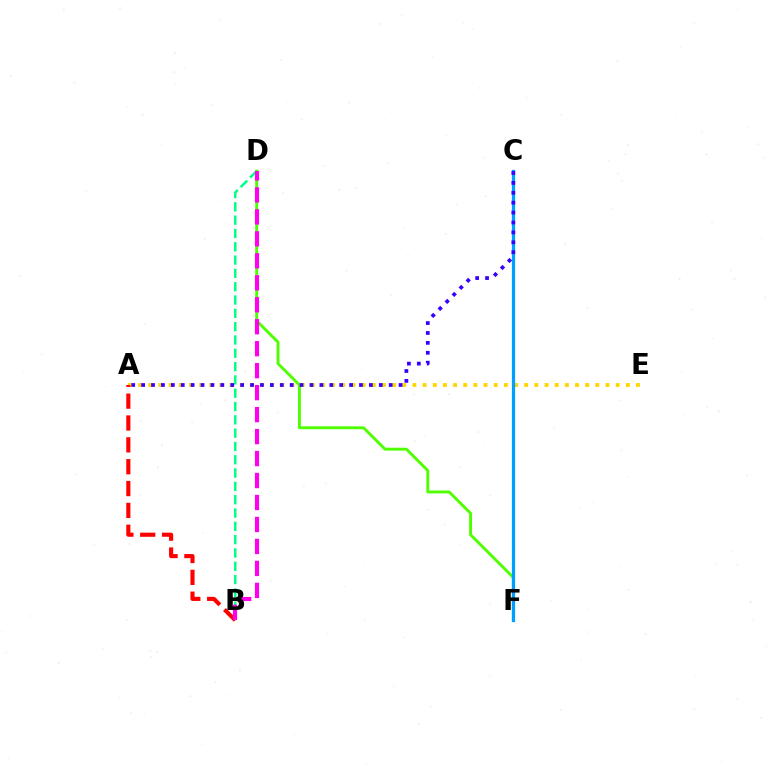{('B', 'D'): [{'color': '#00ff86', 'line_style': 'dashed', 'thickness': 1.81}, {'color': '#ff00ed', 'line_style': 'dashed', 'thickness': 2.98}], ('D', 'F'): [{'color': '#4fff00', 'line_style': 'solid', 'thickness': 2.08}], ('A', 'E'): [{'color': '#ffd500', 'line_style': 'dotted', 'thickness': 2.76}], ('C', 'F'): [{'color': '#009eff', 'line_style': 'solid', 'thickness': 2.33}], ('A', 'C'): [{'color': '#3700ff', 'line_style': 'dotted', 'thickness': 2.69}], ('A', 'B'): [{'color': '#ff0000', 'line_style': 'dashed', 'thickness': 2.97}]}